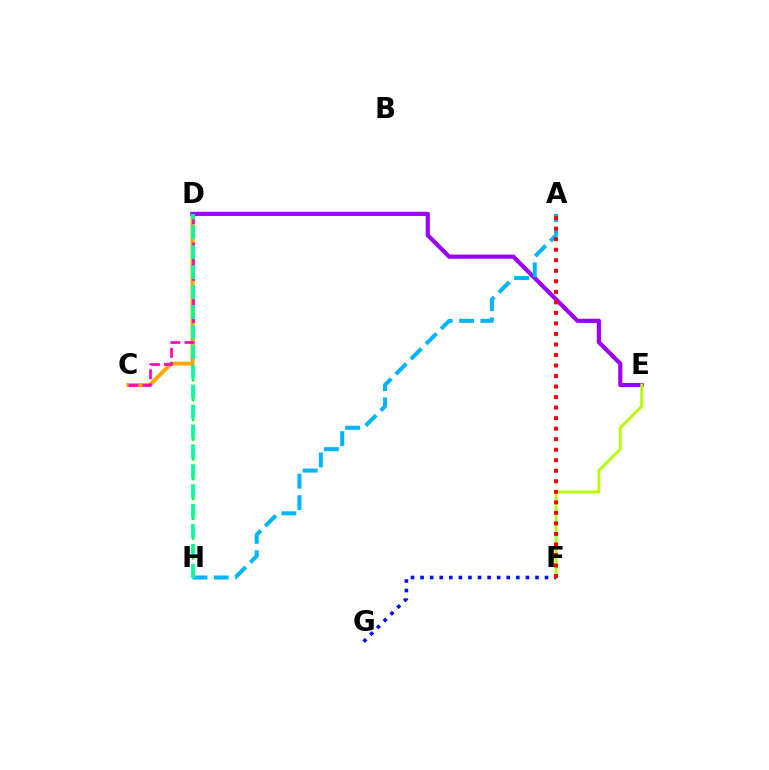{('D', 'H'): [{'color': '#08ff00', 'line_style': 'dotted', 'thickness': 1.79}, {'color': '#00ff9d', 'line_style': 'dashed', 'thickness': 2.71}], ('C', 'D'): [{'color': '#ffa500', 'line_style': 'solid', 'thickness': 2.8}, {'color': '#ff00bd', 'line_style': 'dashed', 'thickness': 1.92}], ('D', 'E'): [{'color': '#9b00ff', 'line_style': 'solid', 'thickness': 2.98}], ('E', 'F'): [{'color': '#b3ff00', 'line_style': 'solid', 'thickness': 2.06}], ('A', 'H'): [{'color': '#00b5ff', 'line_style': 'dashed', 'thickness': 2.9}], ('F', 'G'): [{'color': '#0010ff', 'line_style': 'dotted', 'thickness': 2.6}], ('A', 'F'): [{'color': '#ff0000', 'line_style': 'dotted', 'thickness': 2.86}]}